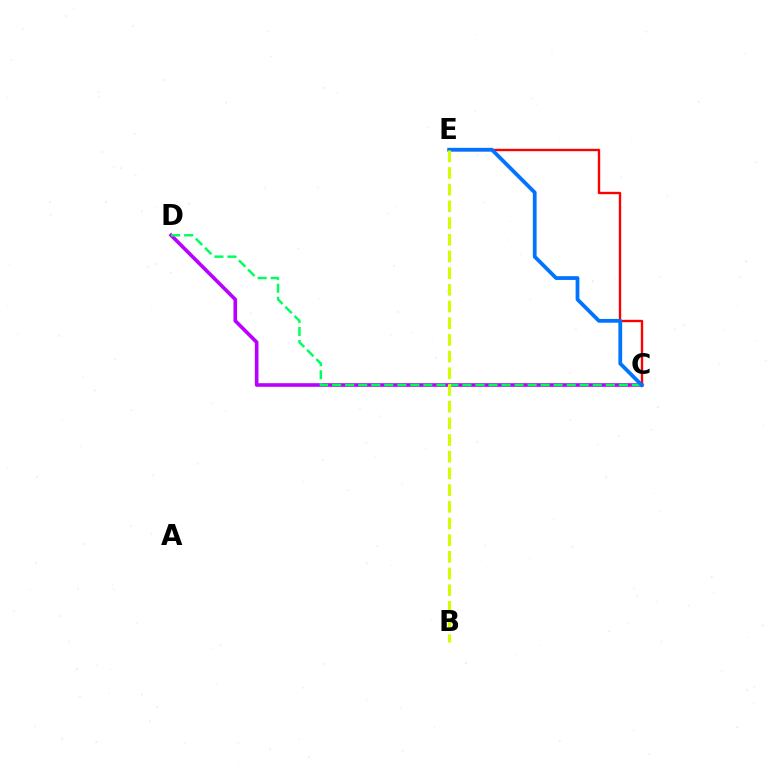{('C', 'D'): [{'color': '#b900ff', 'line_style': 'solid', 'thickness': 2.62}, {'color': '#00ff5c', 'line_style': 'dashed', 'thickness': 1.77}], ('C', 'E'): [{'color': '#ff0000', 'line_style': 'solid', 'thickness': 1.71}, {'color': '#0074ff', 'line_style': 'solid', 'thickness': 2.72}], ('B', 'E'): [{'color': '#d1ff00', 'line_style': 'dashed', 'thickness': 2.27}]}